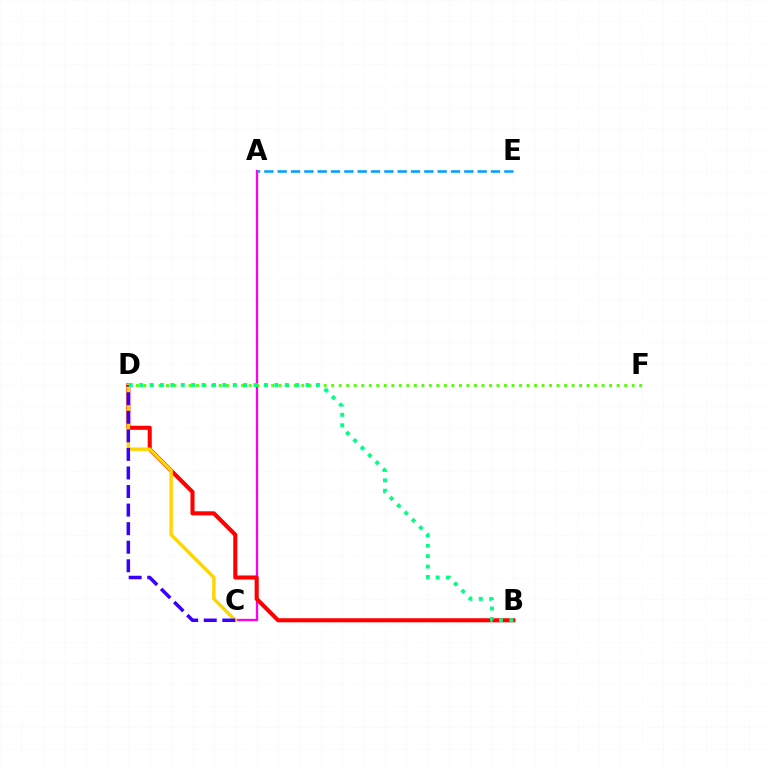{('A', 'C'): [{'color': '#ff00ed', 'line_style': 'solid', 'thickness': 1.66}], ('B', 'D'): [{'color': '#ff0000', 'line_style': 'solid', 'thickness': 2.93}, {'color': '#00ff86', 'line_style': 'dotted', 'thickness': 2.83}], ('D', 'F'): [{'color': '#4fff00', 'line_style': 'dotted', 'thickness': 2.04}], ('C', 'D'): [{'color': '#ffd500', 'line_style': 'solid', 'thickness': 2.45}, {'color': '#3700ff', 'line_style': 'dashed', 'thickness': 2.52}], ('A', 'E'): [{'color': '#009eff', 'line_style': 'dashed', 'thickness': 1.81}]}